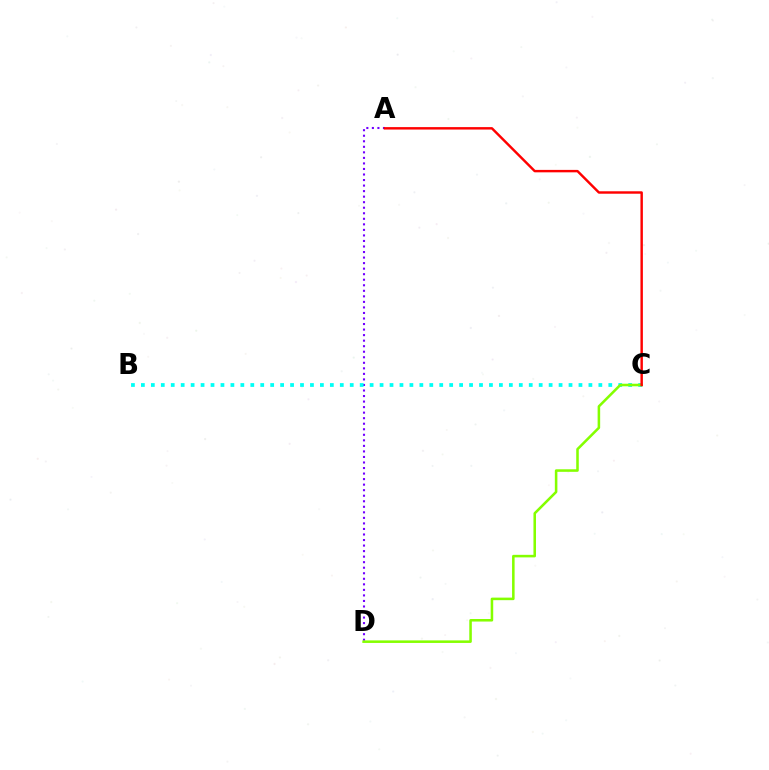{('A', 'D'): [{'color': '#7200ff', 'line_style': 'dotted', 'thickness': 1.5}], ('B', 'C'): [{'color': '#00fff6', 'line_style': 'dotted', 'thickness': 2.7}], ('C', 'D'): [{'color': '#84ff00', 'line_style': 'solid', 'thickness': 1.83}], ('A', 'C'): [{'color': '#ff0000', 'line_style': 'solid', 'thickness': 1.75}]}